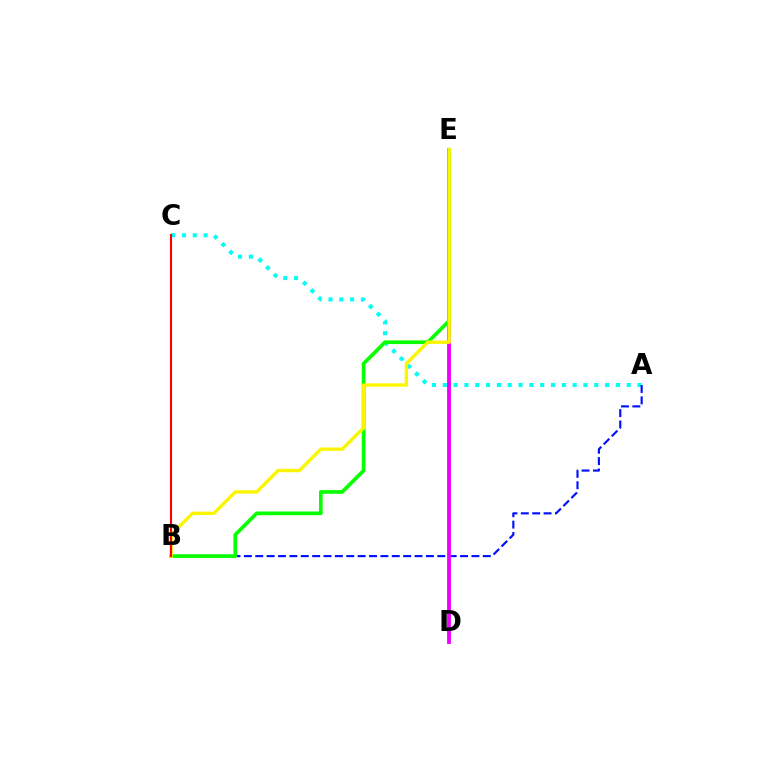{('A', 'C'): [{'color': '#00fff6', 'line_style': 'dotted', 'thickness': 2.94}], ('A', 'B'): [{'color': '#0010ff', 'line_style': 'dashed', 'thickness': 1.55}], ('D', 'E'): [{'color': '#ee00ff', 'line_style': 'solid', 'thickness': 2.74}], ('B', 'E'): [{'color': '#08ff00', 'line_style': 'solid', 'thickness': 2.66}, {'color': '#fcf500', 'line_style': 'solid', 'thickness': 2.43}], ('B', 'C'): [{'color': '#ff0000', 'line_style': 'solid', 'thickness': 1.51}]}